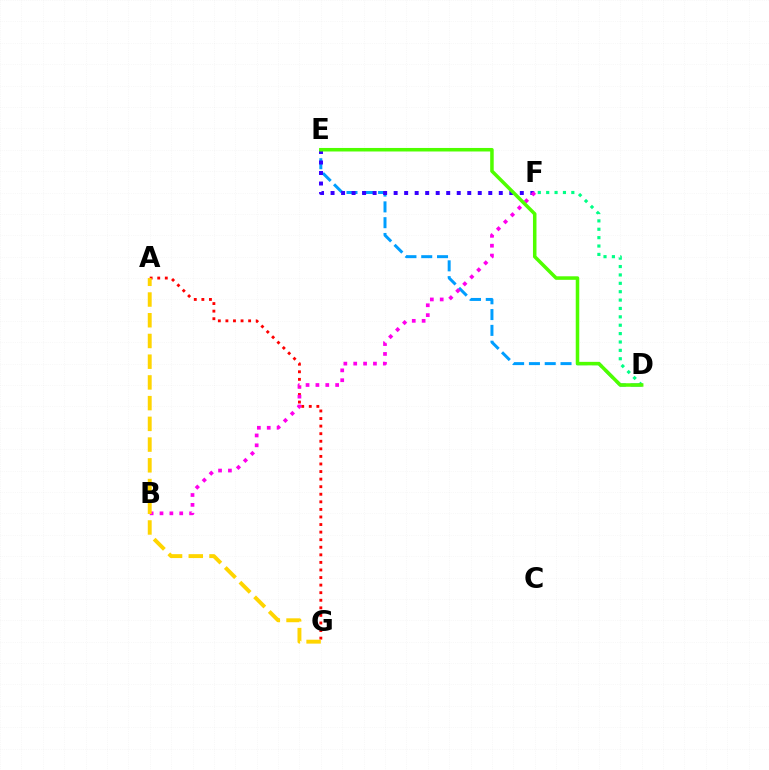{('A', 'G'): [{'color': '#ff0000', 'line_style': 'dotted', 'thickness': 2.06}, {'color': '#ffd500', 'line_style': 'dashed', 'thickness': 2.82}], ('D', 'F'): [{'color': '#00ff86', 'line_style': 'dotted', 'thickness': 2.28}], ('D', 'E'): [{'color': '#009eff', 'line_style': 'dashed', 'thickness': 2.15}, {'color': '#4fff00', 'line_style': 'solid', 'thickness': 2.54}], ('E', 'F'): [{'color': '#3700ff', 'line_style': 'dotted', 'thickness': 2.86}], ('B', 'F'): [{'color': '#ff00ed', 'line_style': 'dotted', 'thickness': 2.68}]}